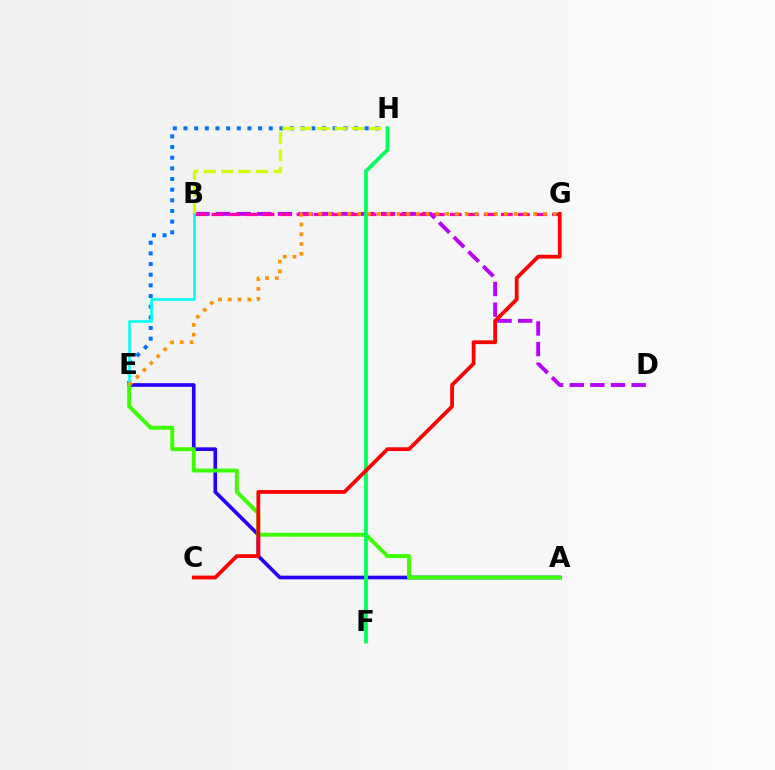{('E', 'H'): [{'color': '#0074ff', 'line_style': 'dotted', 'thickness': 2.9}], ('B', 'D'): [{'color': '#b900ff', 'line_style': 'dashed', 'thickness': 2.8}], ('B', 'G'): [{'color': '#ff00ac', 'line_style': 'dashed', 'thickness': 2.31}], ('B', 'H'): [{'color': '#d1ff00', 'line_style': 'dashed', 'thickness': 2.36}], ('A', 'E'): [{'color': '#2500ff', 'line_style': 'solid', 'thickness': 2.62}, {'color': '#3dff00', 'line_style': 'solid', 'thickness': 2.84}], ('B', 'E'): [{'color': '#00fff6', 'line_style': 'solid', 'thickness': 1.87}], ('F', 'H'): [{'color': '#00ff5c', 'line_style': 'solid', 'thickness': 2.69}], ('C', 'G'): [{'color': '#ff0000', 'line_style': 'solid', 'thickness': 2.72}], ('E', 'G'): [{'color': '#ff9400', 'line_style': 'dotted', 'thickness': 2.66}]}